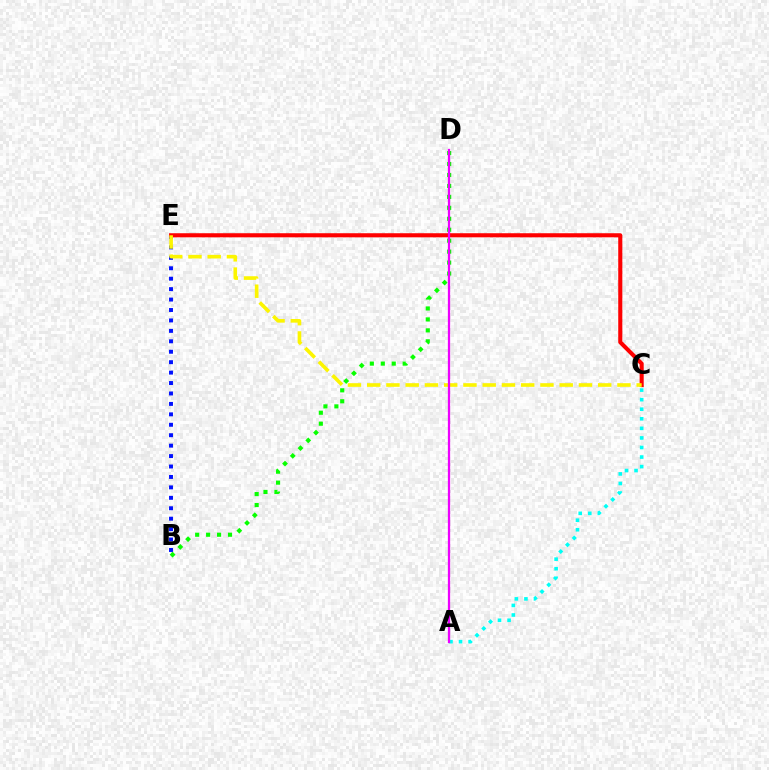{('B', 'E'): [{'color': '#0010ff', 'line_style': 'dotted', 'thickness': 2.83}], ('C', 'E'): [{'color': '#ff0000', 'line_style': 'solid', 'thickness': 2.94}, {'color': '#fcf500', 'line_style': 'dashed', 'thickness': 2.62}], ('B', 'D'): [{'color': '#08ff00', 'line_style': 'dotted', 'thickness': 2.98}], ('A', 'C'): [{'color': '#00fff6', 'line_style': 'dotted', 'thickness': 2.6}], ('A', 'D'): [{'color': '#ee00ff', 'line_style': 'solid', 'thickness': 1.63}]}